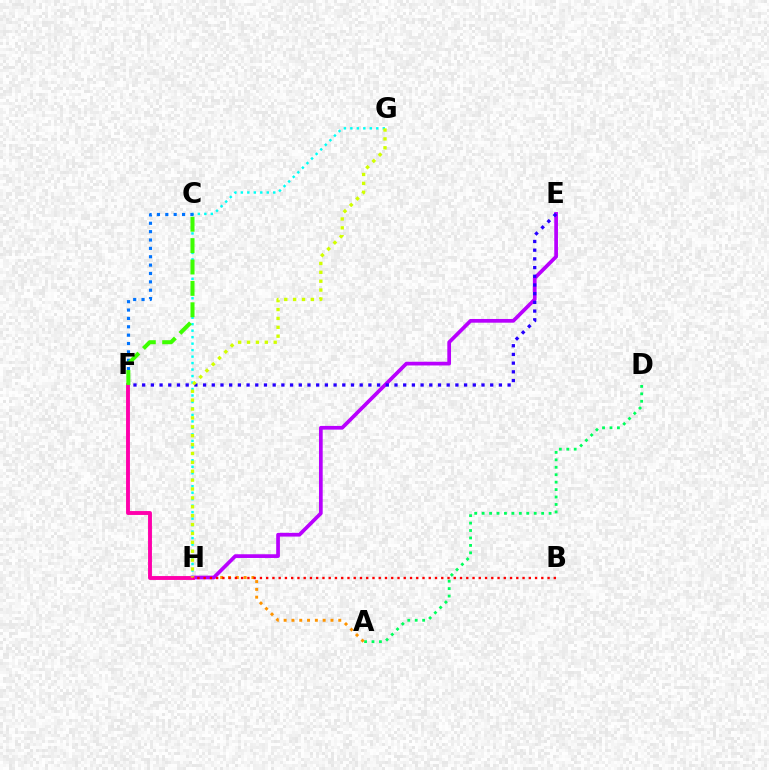{('G', 'H'): [{'color': '#00fff6', 'line_style': 'dotted', 'thickness': 1.76}, {'color': '#d1ff00', 'line_style': 'dotted', 'thickness': 2.41}], ('C', 'F'): [{'color': '#0074ff', 'line_style': 'dotted', 'thickness': 2.27}, {'color': '#3dff00', 'line_style': 'dashed', 'thickness': 2.9}], ('A', 'D'): [{'color': '#00ff5c', 'line_style': 'dotted', 'thickness': 2.02}], ('A', 'H'): [{'color': '#ff9400', 'line_style': 'dotted', 'thickness': 2.12}], ('E', 'H'): [{'color': '#b900ff', 'line_style': 'solid', 'thickness': 2.67}], ('E', 'F'): [{'color': '#2500ff', 'line_style': 'dotted', 'thickness': 2.36}], ('F', 'H'): [{'color': '#ff00ac', 'line_style': 'solid', 'thickness': 2.8}], ('B', 'H'): [{'color': '#ff0000', 'line_style': 'dotted', 'thickness': 1.7}]}